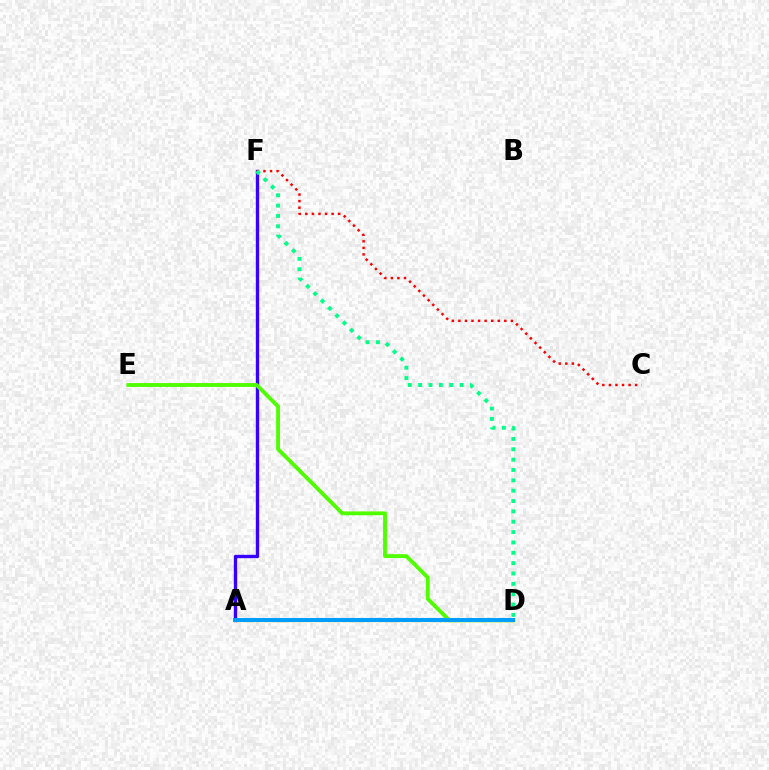{('A', 'F'): [{'color': '#3700ff', 'line_style': 'solid', 'thickness': 2.41}], ('D', 'E'): [{'color': '#4fff00', 'line_style': 'solid', 'thickness': 2.78}], ('A', 'D'): [{'color': '#ff00ed', 'line_style': 'dotted', 'thickness': 1.61}, {'color': '#ffd500', 'line_style': 'solid', 'thickness': 2.35}, {'color': '#009eff', 'line_style': 'solid', 'thickness': 2.92}], ('C', 'F'): [{'color': '#ff0000', 'line_style': 'dotted', 'thickness': 1.78}], ('D', 'F'): [{'color': '#00ff86', 'line_style': 'dotted', 'thickness': 2.81}]}